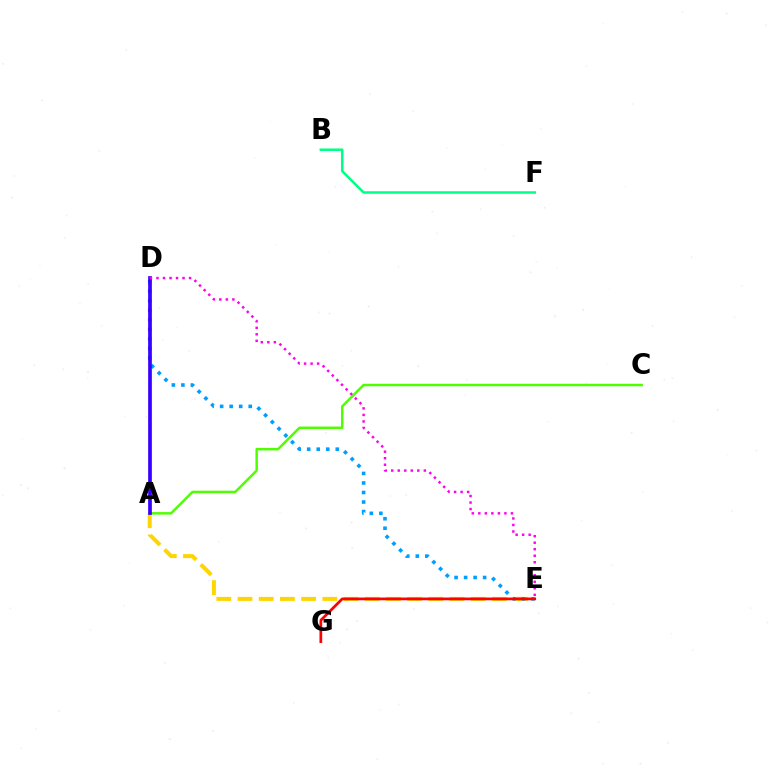{('A', 'E'): [{'color': '#ffd500', 'line_style': 'dashed', 'thickness': 2.88}], ('B', 'F'): [{'color': '#00ff86', 'line_style': 'solid', 'thickness': 1.81}], ('A', 'C'): [{'color': '#4fff00', 'line_style': 'solid', 'thickness': 1.79}], ('D', 'E'): [{'color': '#009eff', 'line_style': 'dotted', 'thickness': 2.59}, {'color': '#ff00ed', 'line_style': 'dotted', 'thickness': 1.77}], ('A', 'D'): [{'color': '#3700ff', 'line_style': 'solid', 'thickness': 2.66}], ('E', 'G'): [{'color': '#ff0000', 'line_style': 'solid', 'thickness': 1.96}]}